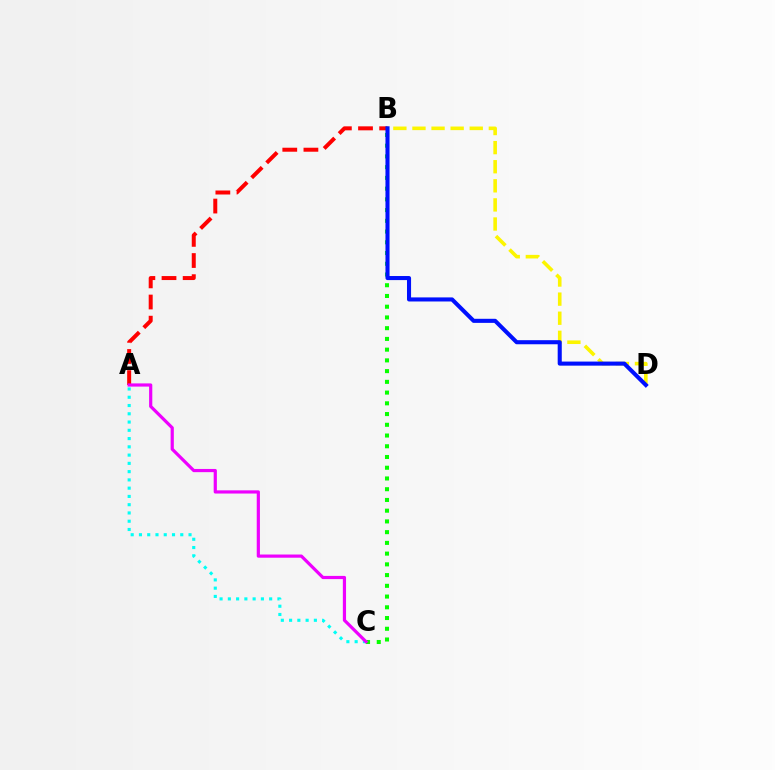{('A', 'B'): [{'color': '#ff0000', 'line_style': 'dashed', 'thickness': 2.87}], ('B', 'C'): [{'color': '#08ff00', 'line_style': 'dotted', 'thickness': 2.92}], ('A', 'C'): [{'color': '#00fff6', 'line_style': 'dotted', 'thickness': 2.25}, {'color': '#ee00ff', 'line_style': 'solid', 'thickness': 2.3}], ('B', 'D'): [{'color': '#fcf500', 'line_style': 'dashed', 'thickness': 2.59}, {'color': '#0010ff', 'line_style': 'solid', 'thickness': 2.93}]}